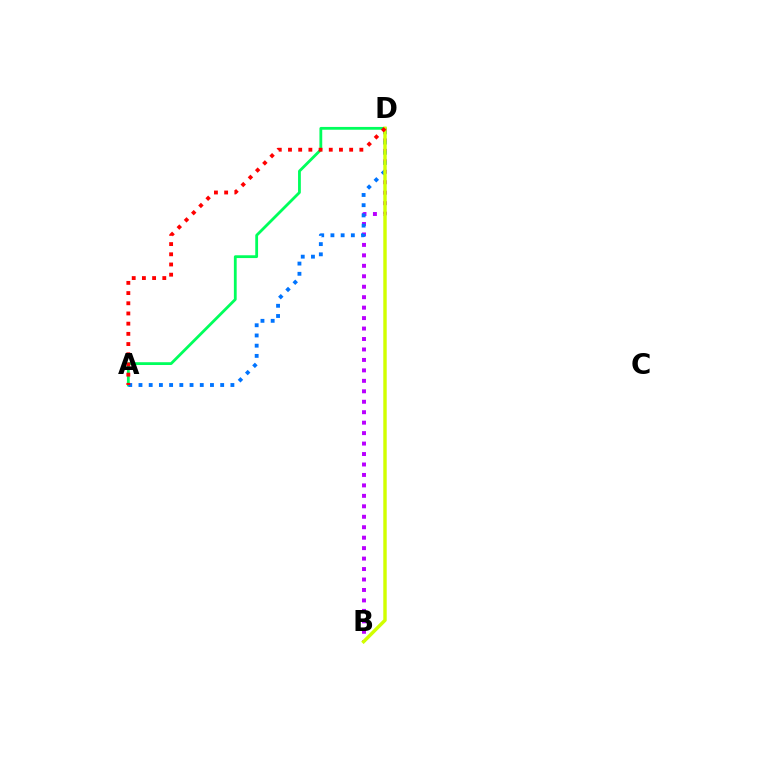{('B', 'D'): [{'color': '#b900ff', 'line_style': 'dotted', 'thickness': 2.84}, {'color': '#d1ff00', 'line_style': 'solid', 'thickness': 2.47}], ('A', 'D'): [{'color': '#00ff5c', 'line_style': 'solid', 'thickness': 2.02}, {'color': '#0074ff', 'line_style': 'dotted', 'thickness': 2.77}, {'color': '#ff0000', 'line_style': 'dotted', 'thickness': 2.77}]}